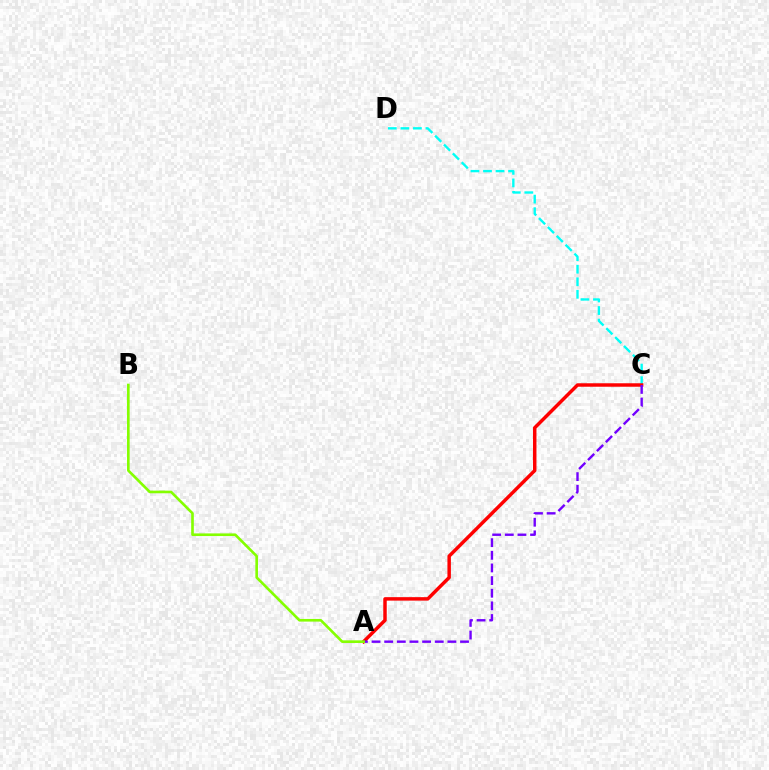{('C', 'D'): [{'color': '#00fff6', 'line_style': 'dashed', 'thickness': 1.7}], ('A', 'C'): [{'color': '#ff0000', 'line_style': 'solid', 'thickness': 2.5}, {'color': '#7200ff', 'line_style': 'dashed', 'thickness': 1.72}], ('A', 'B'): [{'color': '#84ff00', 'line_style': 'solid', 'thickness': 1.9}]}